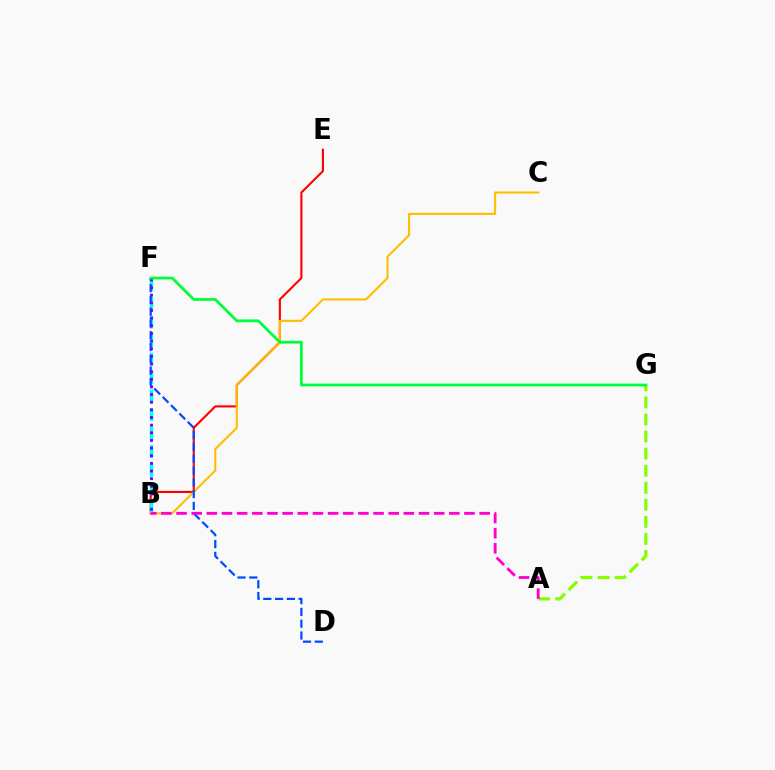{('B', 'E'): [{'color': '#ff0000', 'line_style': 'solid', 'thickness': 1.52}], ('A', 'G'): [{'color': '#84ff00', 'line_style': 'dashed', 'thickness': 2.32}], ('B', 'F'): [{'color': '#00fff6', 'line_style': 'dashed', 'thickness': 2.52}, {'color': '#7200ff', 'line_style': 'dotted', 'thickness': 2.08}], ('B', 'C'): [{'color': '#ffbd00', 'line_style': 'solid', 'thickness': 1.51}], ('D', 'F'): [{'color': '#004bff', 'line_style': 'dashed', 'thickness': 1.6}], ('A', 'B'): [{'color': '#ff00cf', 'line_style': 'dashed', 'thickness': 2.06}], ('F', 'G'): [{'color': '#00ff39', 'line_style': 'solid', 'thickness': 1.99}]}